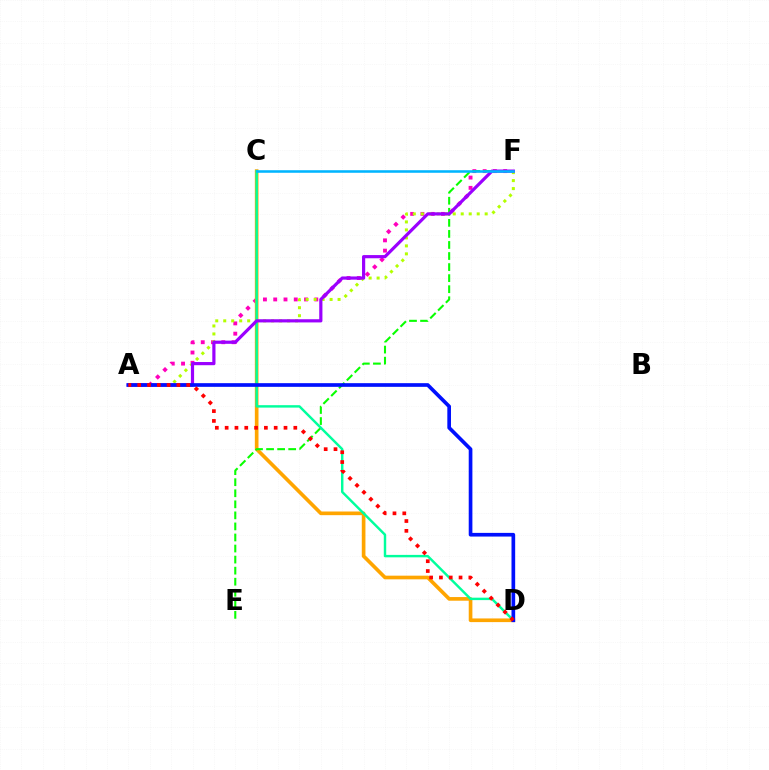{('A', 'F'): [{'color': '#ff00bd', 'line_style': 'dotted', 'thickness': 2.79}, {'color': '#b3ff00', 'line_style': 'dotted', 'thickness': 2.17}, {'color': '#9b00ff', 'line_style': 'solid', 'thickness': 2.29}], ('C', 'D'): [{'color': '#ffa500', 'line_style': 'solid', 'thickness': 2.64}, {'color': '#00ff9d', 'line_style': 'solid', 'thickness': 1.75}], ('E', 'F'): [{'color': '#08ff00', 'line_style': 'dashed', 'thickness': 1.5}], ('A', 'D'): [{'color': '#0010ff', 'line_style': 'solid', 'thickness': 2.65}, {'color': '#ff0000', 'line_style': 'dotted', 'thickness': 2.67}], ('C', 'F'): [{'color': '#00b5ff', 'line_style': 'solid', 'thickness': 1.84}]}